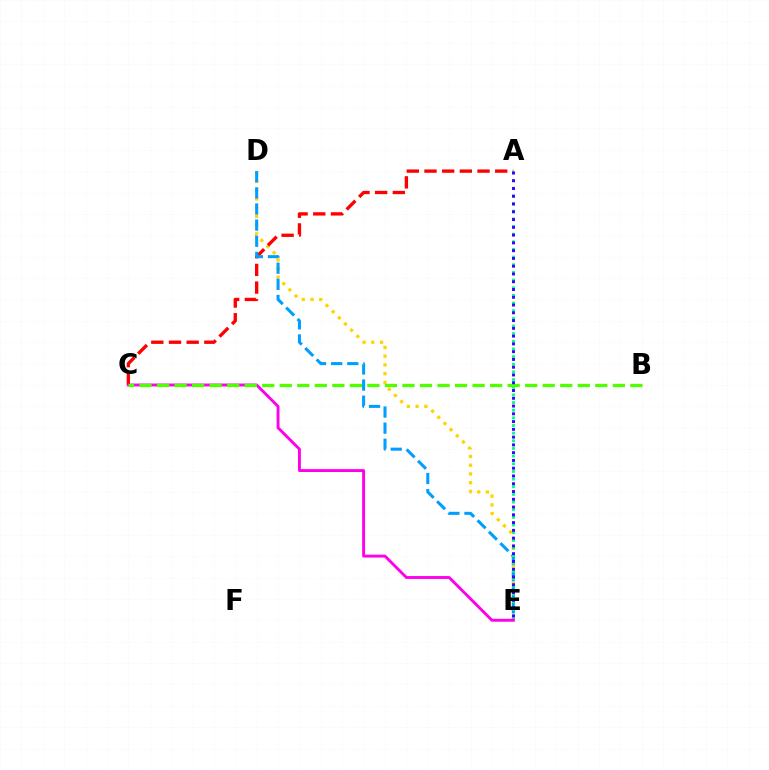{('D', 'E'): [{'color': '#ffd500', 'line_style': 'dotted', 'thickness': 2.37}, {'color': '#009eff', 'line_style': 'dashed', 'thickness': 2.19}], ('A', 'C'): [{'color': '#ff0000', 'line_style': 'dashed', 'thickness': 2.4}], ('C', 'E'): [{'color': '#ff00ed', 'line_style': 'solid', 'thickness': 2.09}], ('A', 'E'): [{'color': '#00ff86', 'line_style': 'dotted', 'thickness': 2.08}, {'color': '#3700ff', 'line_style': 'dotted', 'thickness': 2.11}], ('B', 'C'): [{'color': '#4fff00', 'line_style': 'dashed', 'thickness': 2.38}]}